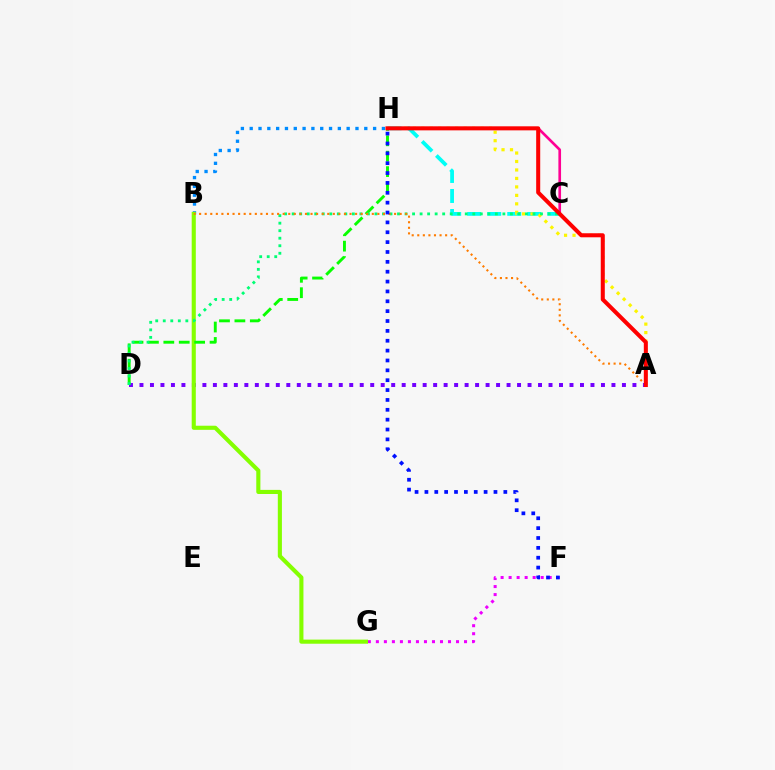{('F', 'G'): [{'color': '#ee00ff', 'line_style': 'dotted', 'thickness': 2.18}], ('C', 'H'): [{'color': '#00fff6', 'line_style': 'dashed', 'thickness': 2.72}, {'color': '#ff0094', 'line_style': 'solid', 'thickness': 1.91}], ('A', 'H'): [{'color': '#fcf500', 'line_style': 'dotted', 'thickness': 2.3}, {'color': '#ff0000', 'line_style': 'solid', 'thickness': 2.91}], ('A', 'D'): [{'color': '#7200ff', 'line_style': 'dotted', 'thickness': 2.85}], ('B', 'H'): [{'color': '#008cff', 'line_style': 'dotted', 'thickness': 2.39}], ('B', 'G'): [{'color': '#84ff00', 'line_style': 'solid', 'thickness': 2.96}], ('D', 'H'): [{'color': '#08ff00', 'line_style': 'dashed', 'thickness': 2.09}], ('C', 'D'): [{'color': '#00ff74', 'line_style': 'dotted', 'thickness': 2.04}], ('A', 'B'): [{'color': '#ff7c00', 'line_style': 'dotted', 'thickness': 1.51}], ('F', 'H'): [{'color': '#0010ff', 'line_style': 'dotted', 'thickness': 2.68}]}